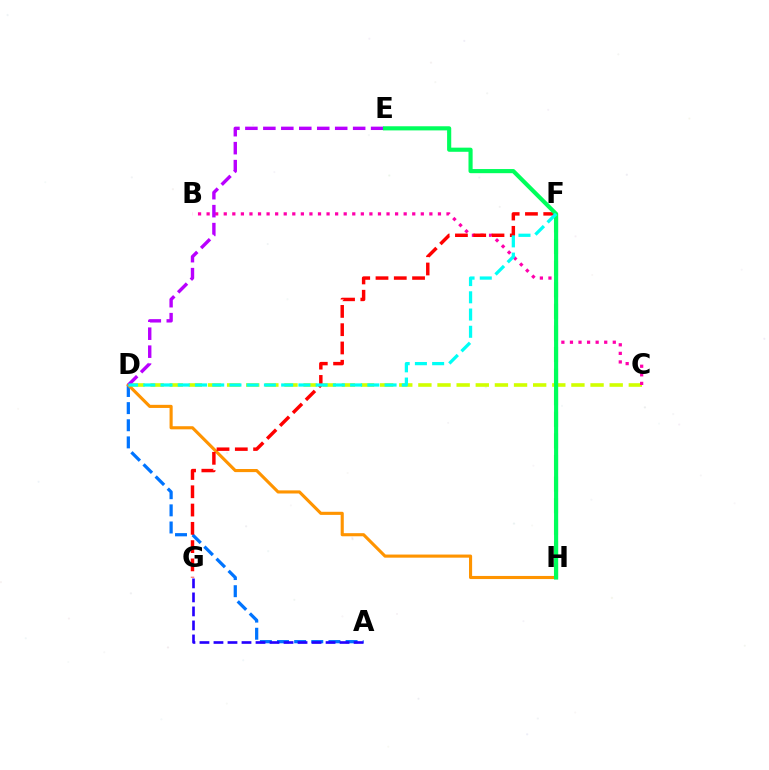{('A', 'D'): [{'color': '#0074ff', 'line_style': 'dashed', 'thickness': 2.33}], ('C', 'D'): [{'color': '#d1ff00', 'line_style': 'dashed', 'thickness': 2.6}], ('D', 'H'): [{'color': '#ff9400', 'line_style': 'solid', 'thickness': 2.24}], ('F', 'H'): [{'color': '#3dff00', 'line_style': 'dashed', 'thickness': 2.93}], ('B', 'C'): [{'color': '#ff00ac', 'line_style': 'dotted', 'thickness': 2.33}], ('A', 'G'): [{'color': '#2500ff', 'line_style': 'dashed', 'thickness': 1.9}], ('D', 'E'): [{'color': '#b900ff', 'line_style': 'dashed', 'thickness': 2.44}], ('F', 'G'): [{'color': '#ff0000', 'line_style': 'dashed', 'thickness': 2.48}], ('E', 'H'): [{'color': '#00ff5c', 'line_style': 'solid', 'thickness': 2.98}], ('D', 'F'): [{'color': '#00fff6', 'line_style': 'dashed', 'thickness': 2.34}]}